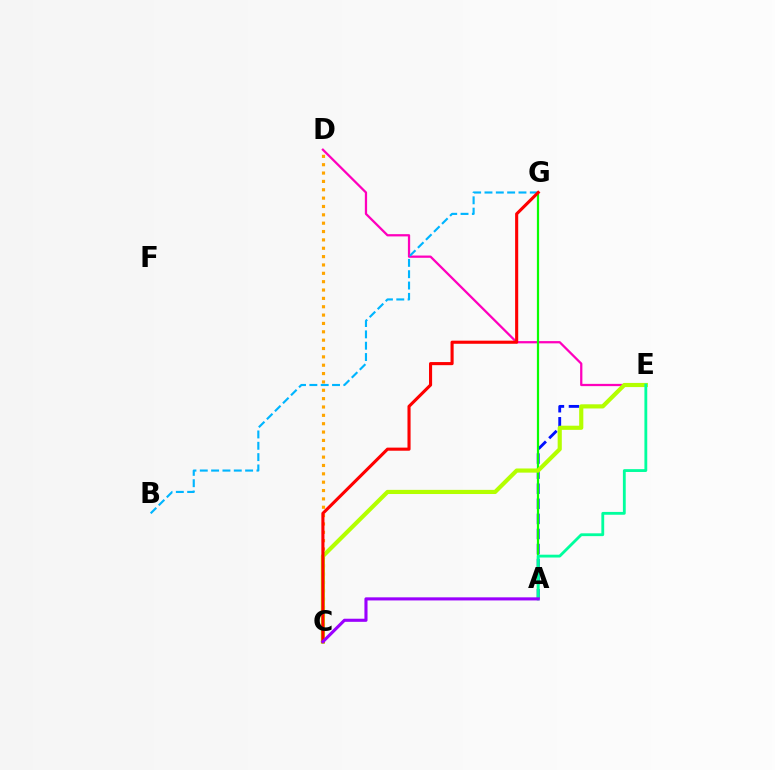{('D', 'E'): [{'color': '#ff00bd', 'line_style': 'solid', 'thickness': 1.63}], ('C', 'D'): [{'color': '#ffa500', 'line_style': 'dotted', 'thickness': 2.27}], ('A', 'E'): [{'color': '#0010ff', 'line_style': 'dashed', 'thickness': 2.05}, {'color': '#00ff9d', 'line_style': 'solid', 'thickness': 2.03}], ('A', 'G'): [{'color': '#08ff00', 'line_style': 'solid', 'thickness': 1.6}], ('C', 'E'): [{'color': '#b3ff00', 'line_style': 'solid', 'thickness': 2.99}], ('B', 'G'): [{'color': '#00b5ff', 'line_style': 'dashed', 'thickness': 1.54}], ('C', 'G'): [{'color': '#ff0000', 'line_style': 'solid', 'thickness': 2.23}], ('A', 'C'): [{'color': '#9b00ff', 'line_style': 'solid', 'thickness': 2.23}]}